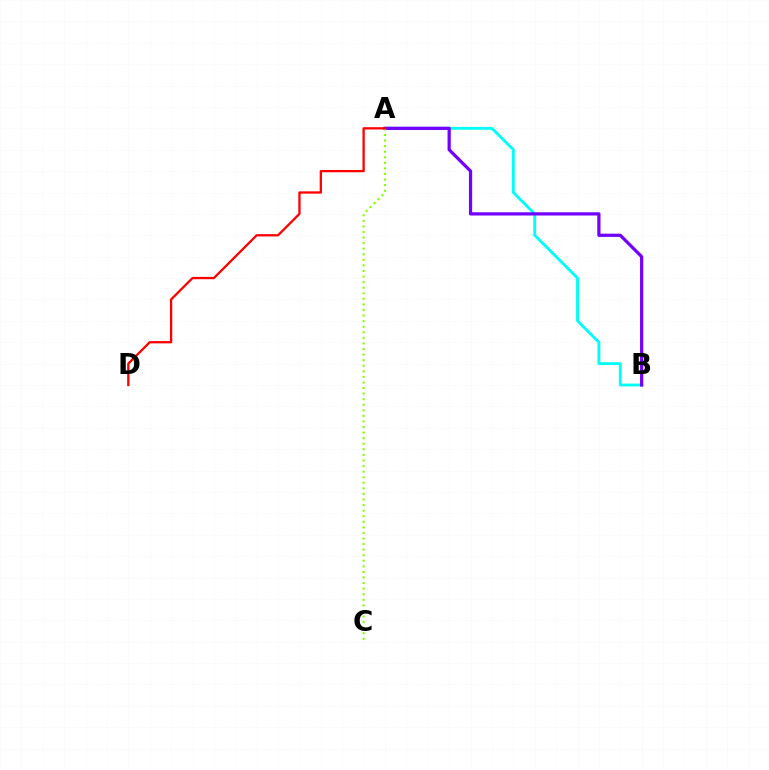{('A', 'B'): [{'color': '#00fff6', 'line_style': 'solid', 'thickness': 2.07}, {'color': '#7200ff', 'line_style': 'solid', 'thickness': 2.32}], ('A', 'C'): [{'color': '#84ff00', 'line_style': 'dotted', 'thickness': 1.51}], ('A', 'D'): [{'color': '#ff0000', 'line_style': 'solid', 'thickness': 1.65}]}